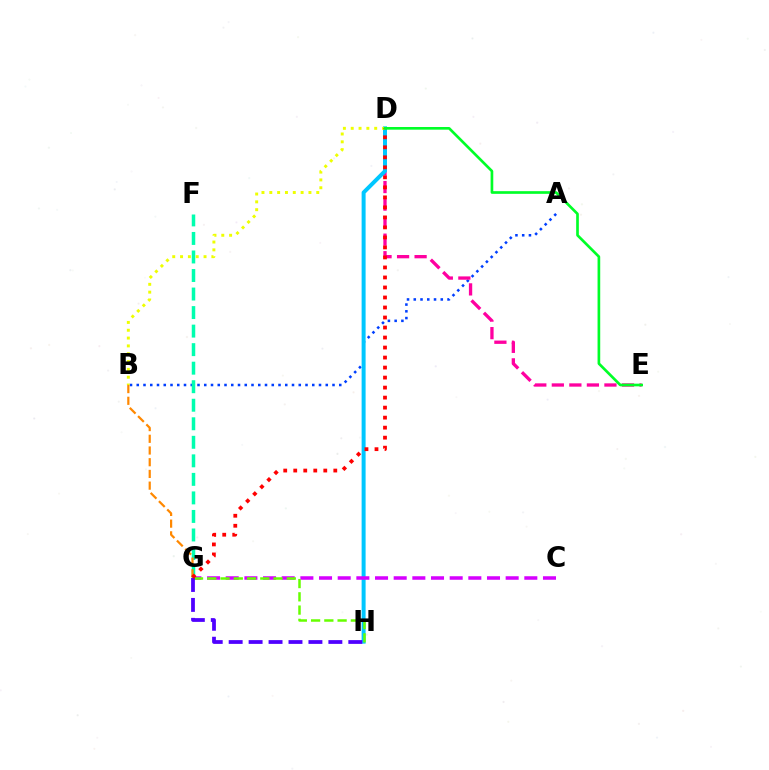{('A', 'B'): [{'color': '#003fff', 'line_style': 'dotted', 'thickness': 1.83}], ('D', 'E'): [{'color': '#ff00a0', 'line_style': 'dashed', 'thickness': 2.38}, {'color': '#00ff27', 'line_style': 'solid', 'thickness': 1.92}], ('D', 'H'): [{'color': '#00c7ff', 'line_style': 'solid', 'thickness': 2.87}], ('C', 'G'): [{'color': '#d600ff', 'line_style': 'dashed', 'thickness': 2.54}], ('F', 'G'): [{'color': '#00ffaf', 'line_style': 'dashed', 'thickness': 2.52}], ('G', 'H'): [{'color': '#66ff00', 'line_style': 'dashed', 'thickness': 1.8}, {'color': '#4f00ff', 'line_style': 'dashed', 'thickness': 2.71}], ('B', 'G'): [{'color': '#ff8800', 'line_style': 'dashed', 'thickness': 1.59}], ('B', 'D'): [{'color': '#eeff00', 'line_style': 'dotted', 'thickness': 2.13}], ('D', 'G'): [{'color': '#ff0000', 'line_style': 'dotted', 'thickness': 2.72}]}